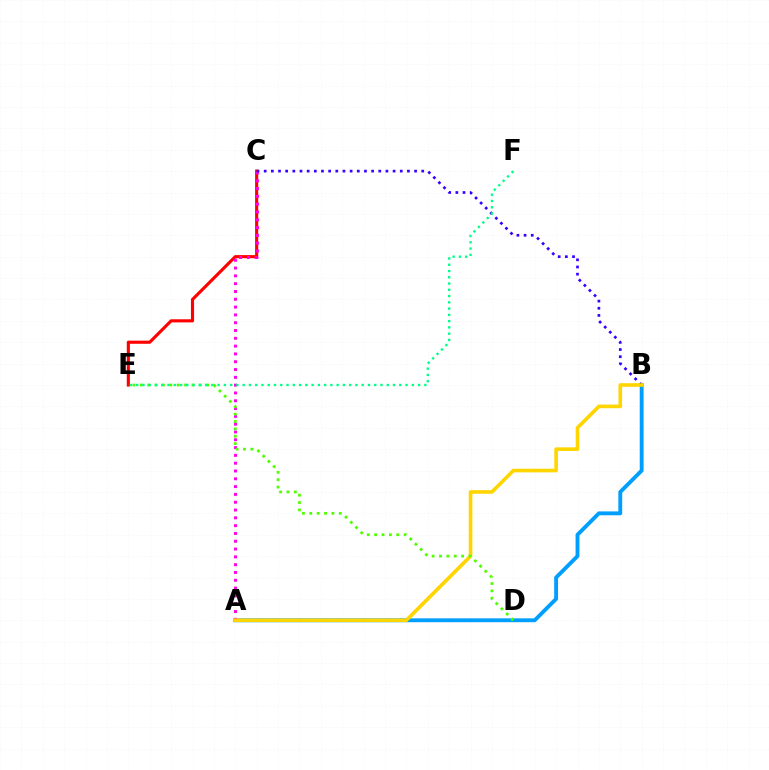{('C', 'E'): [{'color': '#ff0000', 'line_style': 'solid', 'thickness': 2.25}], ('A', 'B'): [{'color': '#009eff', 'line_style': 'solid', 'thickness': 2.78}, {'color': '#ffd500', 'line_style': 'solid', 'thickness': 2.62}], ('A', 'C'): [{'color': '#ff00ed', 'line_style': 'dotted', 'thickness': 2.12}], ('B', 'C'): [{'color': '#3700ff', 'line_style': 'dotted', 'thickness': 1.95}], ('D', 'E'): [{'color': '#4fff00', 'line_style': 'dotted', 'thickness': 2.0}], ('E', 'F'): [{'color': '#00ff86', 'line_style': 'dotted', 'thickness': 1.7}]}